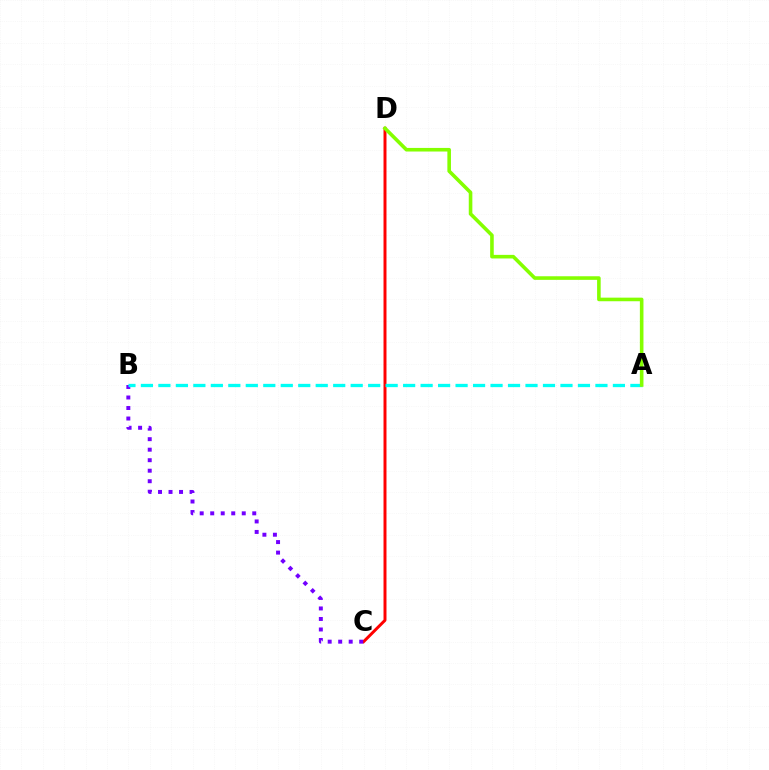{('C', 'D'): [{'color': '#ff0000', 'line_style': 'solid', 'thickness': 2.14}], ('B', 'C'): [{'color': '#7200ff', 'line_style': 'dotted', 'thickness': 2.86}], ('A', 'B'): [{'color': '#00fff6', 'line_style': 'dashed', 'thickness': 2.37}], ('A', 'D'): [{'color': '#84ff00', 'line_style': 'solid', 'thickness': 2.59}]}